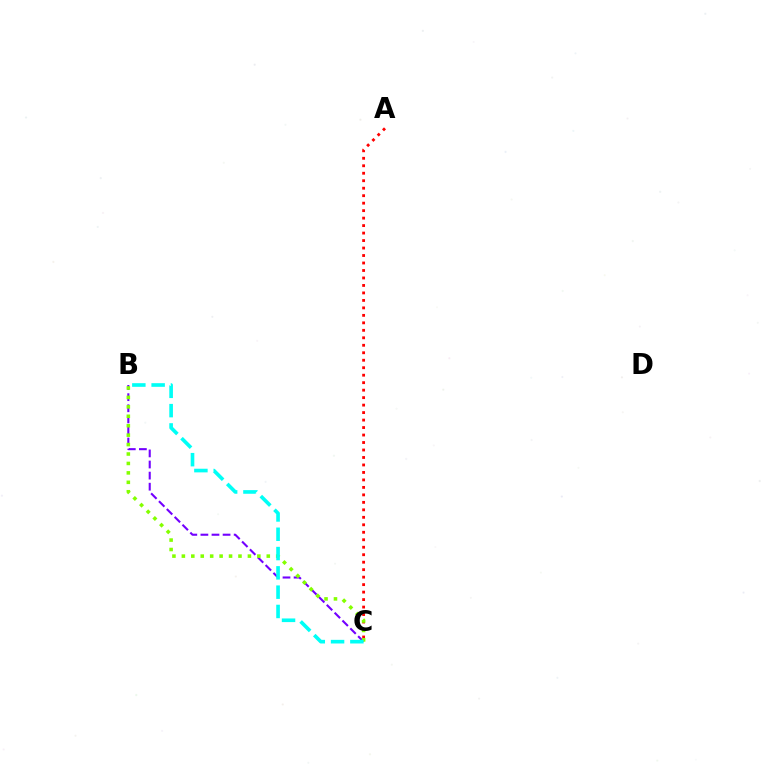{('A', 'C'): [{'color': '#ff0000', 'line_style': 'dotted', 'thickness': 2.03}], ('B', 'C'): [{'color': '#7200ff', 'line_style': 'dashed', 'thickness': 1.51}, {'color': '#84ff00', 'line_style': 'dotted', 'thickness': 2.56}, {'color': '#00fff6', 'line_style': 'dashed', 'thickness': 2.62}]}